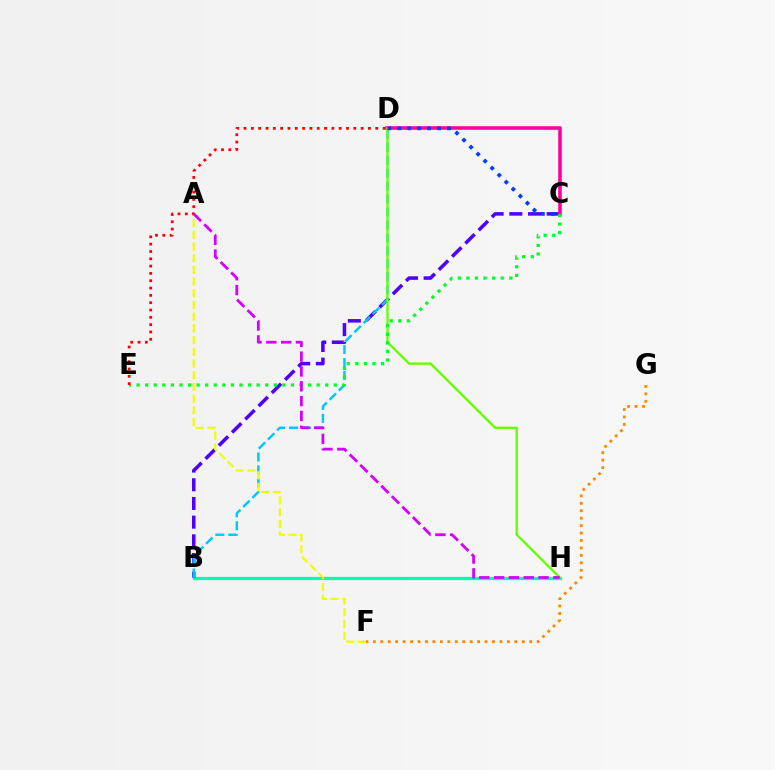{('B', 'H'): [{'color': '#00ffaf', 'line_style': 'solid', 'thickness': 2.34}], ('B', 'C'): [{'color': '#4f00ff', 'line_style': 'dashed', 'thickness': 2.54}], ('B', 'D'): [{'color': '#00c7ff', 'line_style': 'dashed', 'thickness': 1.76}], ('C', 'D'): [{'color': '#ff00a0', 'line_style': 'solid', 'thickness': 2.56}, {'color': '#003fff', 'line_style': 'dotted', 'thickness': 2.7}], ('D', 'H'): [{'color': '#66ff00', 'line_style': 'solid', 'thickness': 1.68}], ('A', 'F'): [{'color': '#eeff00', 'line_style': 'dashed', 'thickness': 1.59}], ('F', 'G'): [{'color': '#ff8800', 'line_style': 'dotted', 'thickness': 2.02}], ('C', 'E'): [{'color': '#00ff27', 'line_style': 'dotted', 'thickness': 2.33}], ('D', 'E'): [{'color': '#ff0000', 'line_style': 'dotted', 'thickness': 1.99}], ('A', 'H'): [{'color': '#d600ff', 'line_style': 'dashed', 'thickness': 2.01}]}